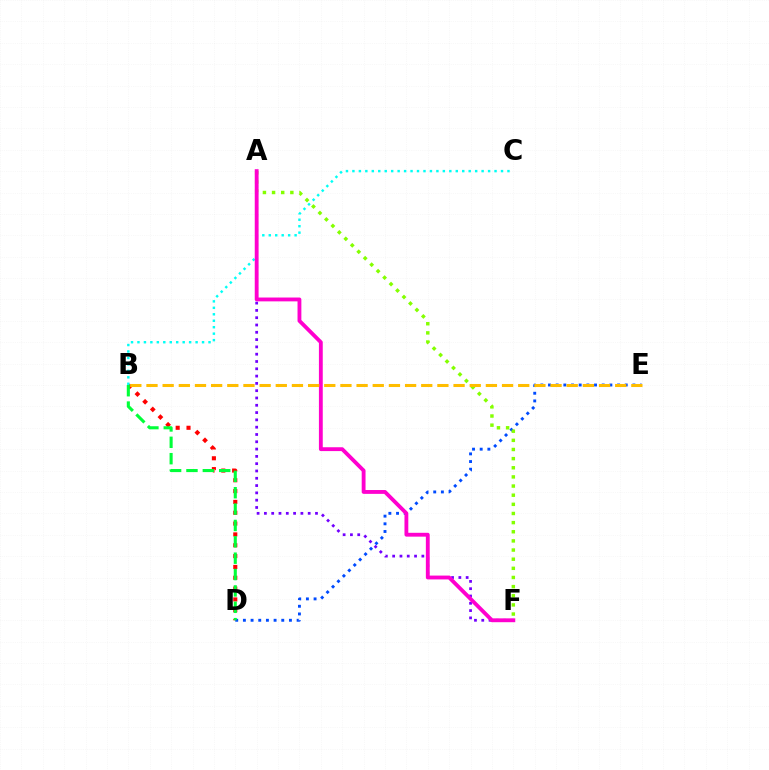{('B', 'D'): [{'color': '#ff0000', 'line_style': 'dotted', 'thickness': 2.94}, {'color': '#00ff39', 'line_style': 'dashed', 'thickness': 2.22}], ('A', 'F'): [{'color': '#7200ff', 'line_style': 'dotted', 'thickness': 1.98}, {'color': '#84ff00', 'line_style': 'dotted', 'thickness': 2.48}, {'color': '#ff00cf', 'line_style': 'solid', 'thickness': 2.77}], ('D', 'E'): [{'color': '#004bff', 'line_style': 'dotted', 'thickness': 2.08}], ('B', 'C'): [{'color': '#00fff6', 'line_style': 'dotted', 'thickness': 1.76}], ('B', 'E'): [{'color': '#ffbd00', 'line_style': 'dashed', 'thickness': 2.2}]}